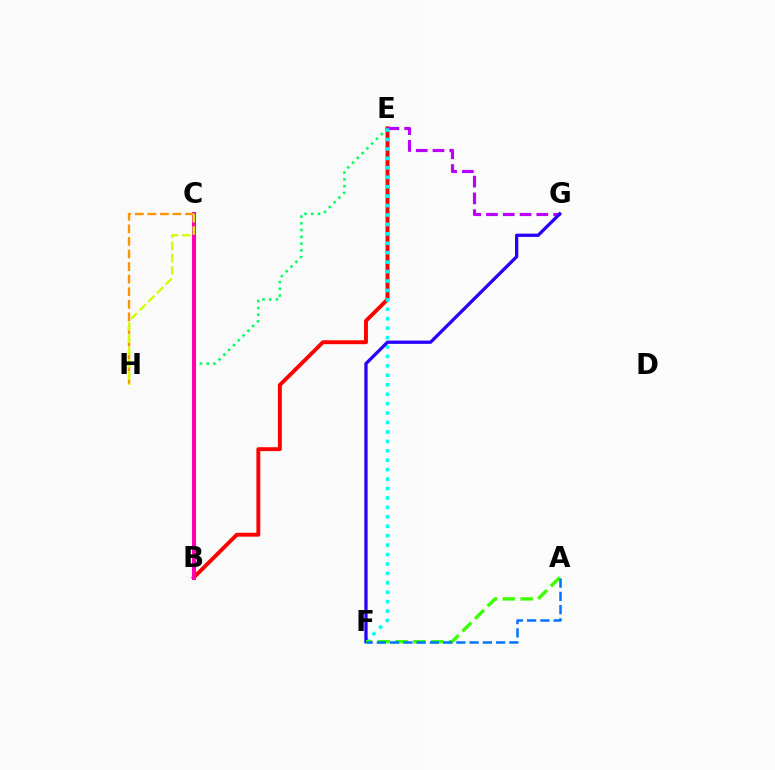{('B', 'E'): [{'color': '#00ff5c', 'line_style': 'dotted', 'thickness': 1.84}, {'color': '#ff0000', 'line_style': 'solid', 'thickness': 2.8}], ('B', 'C'): [{'color': '#ff00ac', 'line_style': 'solid', 'thickness': 2.92}], ('E', 'G'): [{'color': '#b900ff', 'line_style': 'dashed', 'thickness': 2.28}], ('C', 'H'): [{'color': '#ff9400', 'line_style': 'dashed', 'thickness': 1.71}, {'color': '#d1ff00', 'line_style': 'dashed', 'thickness': 1.67}], ('E', 'F'): [{'color': '#00fff6', 'line_style': 'dotted', 'thickness': 2.56}], ('F', 'G'): [{'color': '#2500ff', 'line_style': 'solid', 'thickness': 2.36}], ('A', 'F'): [{'color': '#3dff00', 'line_style': 'dashed', 'thickness': 2.42}, {'color': '#0074ff', 'line_style': 'dashed', 'thickness': 1.8}]}